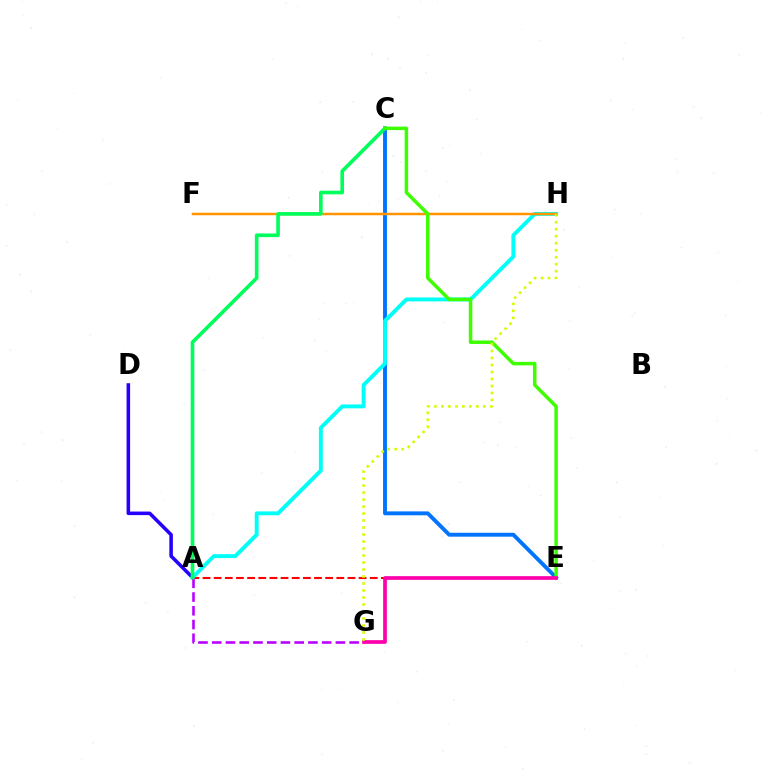{('A', 'E'): [{'color': '#ff0000', 'line_style': 'dashed', 'thickness': 1.51}], ('A', 'D'): [{'color': '#2500ff', 'line_style': 'solid', 'thickness': 2.56}], ('C', 'E'): [{'color': '#0074ff', 'line_style': 'solid', 'thickness': 2.81}, {'color': '#3dff00', 'line_style': 'solid', 'thickness': 2.52}], ('A', 'H'): [{'color': '#00fff6', 'line_style': 'solid', 'thickness': 2.81}], ('A', 'G'): [{'color': '#b900ff', 'line_style': 'dashed', 'thickness': 1.87}], ('F', 'H'): [{'color': '#ff9400', 'line_style': 'solid', 'thickness': 1.78}], ('A', 'C'): [{'color': '#00ff5c', 'line_style': 'solid', 'thickness': 2.63}], ('E', 'G'): [{'color': '#ff00ac', 'line_style': 'solid', 'thickness': 2.66}], ('G', 'H'): [{'color': '#d1ff00', 'line_style': 'dotted', 'thickness': 1.9}]}